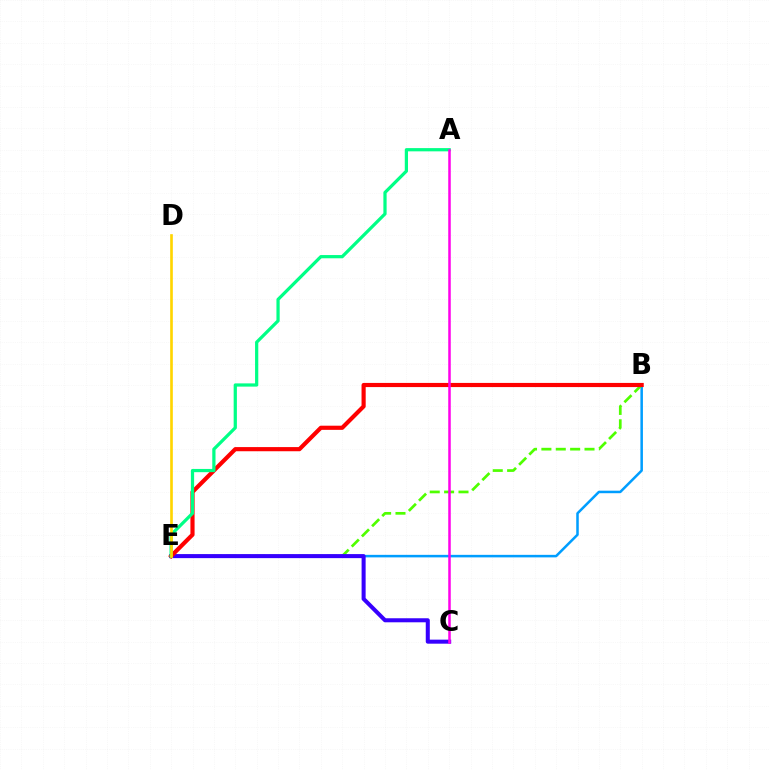{('B', 'E'): [{'color': '#009eff', 'line_style': 'solid', 'thickness': 1.82}, {'color': '#4fff00', 'line_style': 'dashed', 'thickness': 1.95}, {'color': '#ff0000', 'line_style': 'solid', 'thickness': 2.99}], ('C', 'E'): [{'color': '#3700ff', 'line_style': 'solid', 'thickness': 2.91}], ('A', 'E'): [{'color': '#00ff86', 'line_style': 'solid', 'thickness': 2.33}], ('D', 'E'): [{'color': '#ffd500', 'line_style': 'solid', 'thickness': 1.91}], ('A', 'C'): [{'color': '#ff00ed', 'line_style': 'solid', 'thickness': 1.82}]}